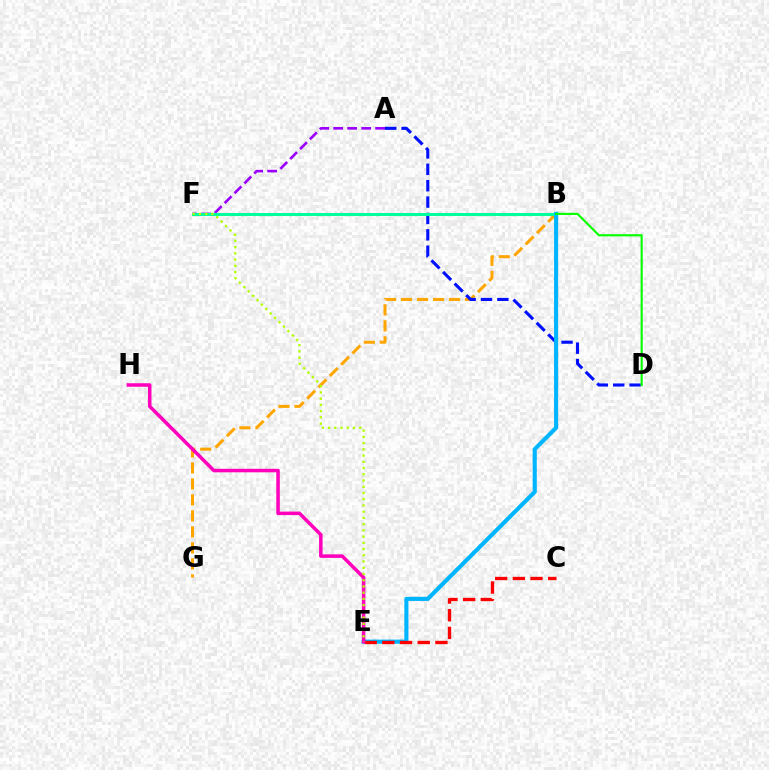{('B', 'G'): [{'color': '#ffa500', 'line_style': 'dashed', 'thickness': 2.17}], ('A', 'D'): [{'color': '#0010ff', 'line_style': 'dashed', 'thickness': 2.23}], ('A', 'F'): [{'color': '#9b00ff', 'line_style': 'dashed', 'thickness': 1.9}], ('B', 'F'): [{'color': '#00ff9d', 'line_style': 'solid', 'thickness': 2.2}], ('B', 'E'): [{'color': '#00b5ff', 'line_style': 'solid', 'thickness': 2.96}], ('C', 'E'): [{'color': '#ff0000', 'line_style': 'dashed', 'thickness': 2.4}], ('E', 'H'): [{'color': '#ff00bd', 'line_style': 'solid', 'thickness': 2.53}], ('B', 'D'): [{'color': '#08ff00', 'line_style': 'solid', 'thickness': 1.55}], ('E', 'F'): [{'color': '#b3ff00', 'line_style': 'dotted', 'thickness': 1.69}]}